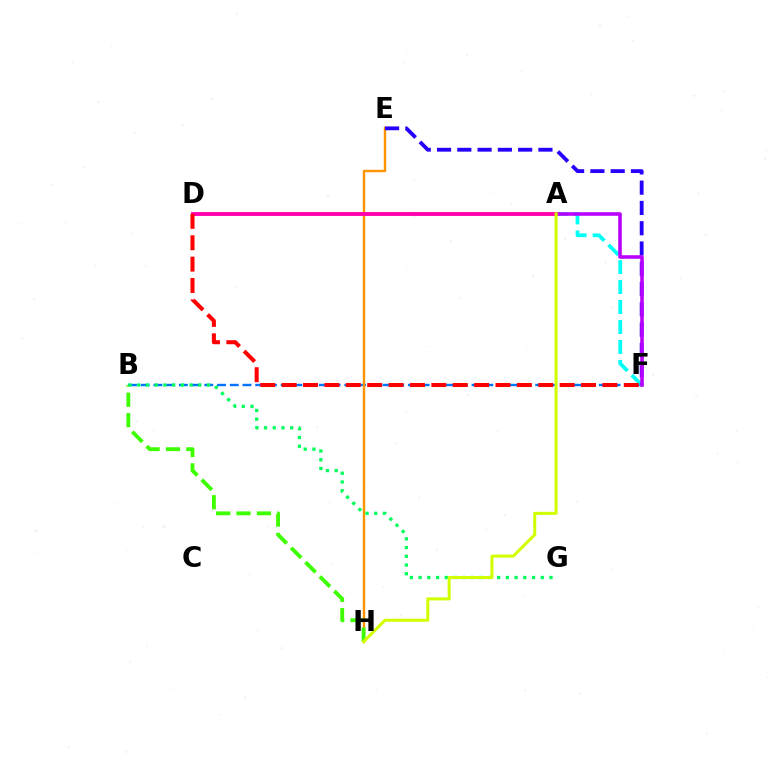{('B', 'F'): [{'color': '#0074ff', 'line_style': 'dashed', 'thickness': 1.73}], ('E', 'H'): [{'color': '#ff9400', 'line_style': 'solid', 'thickness': 1.75}], ('A', 'F'): [{'color': '#00fff6', 'line_style': 'dashed', 'thickness': 2.71}, {'color': '#b900ff', 'line_style': 'solid', 'thickness': 2.58}], ('E', 'F'): [{'color': '#2500ff', 'line_style': 'dashed', 'thickness': 2.75}], ('B', 'H'): [{'color': '#3dff00', 'line_style': 'dashed', 'thickness': 2.77}], ('A', 'D'): [{'color': '#ff00ac', 'line_style': 'solid', 'thickness': 2.8}], ('B', 'G'): [{'color': '#00ff5c', 'line_style': 'dotted', 'thickness': 2.37}], ('D', 'F'): [{'color': '#ff0000', 'line_style': 'dashed', 'thickness': 2.9}], ('A', 'H'): [{'color': '#d1ff00', 'line_style': 'solid', 'thickness': 2.19}]}